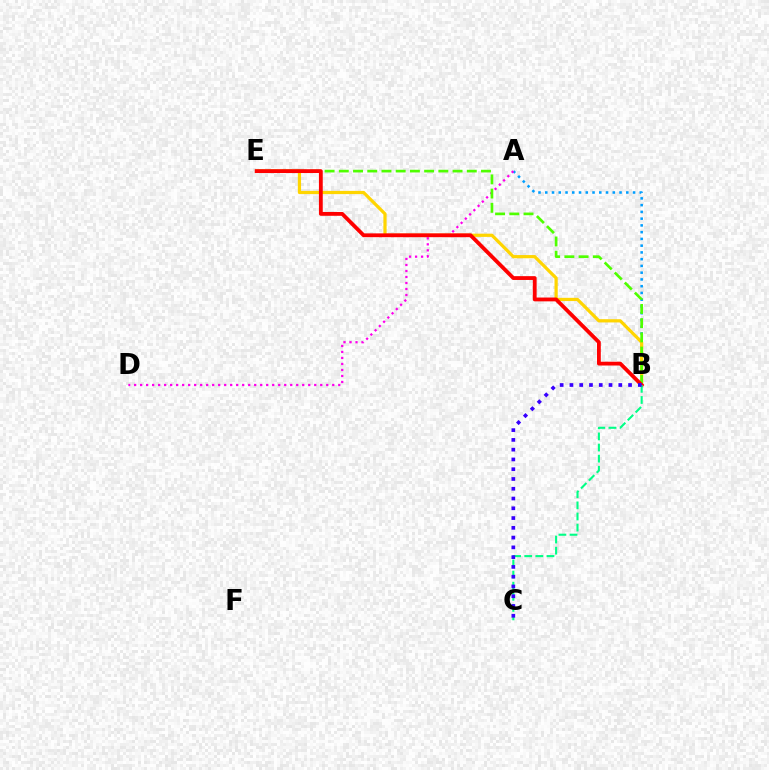{('A', 'B'): [{'color': '#009eff', 'line_style': 'dotted', 'thickness': 1.83}], ('B', 'E'): [{'color': '#ffd500', 'line_style': 'solid', 'thickness': 2.32}, {'color': '#4fff00', 'line_style': 'dashed', 'thickness': 1.93}, {'color': '#ff0000', 'line_style': 'solid', 'thickness': 2.75}], ('A', 'D'): [{'color': '#ff00ed', 'line_style': 'dotted', 'thickness': 1.63}], ('B', 'C'): [{'color': '#00ff86', 'line_style': 'dashed', 'thickness': 1.51}, {'color': '#3700ff', 'line_style': 'dotted', 'thickness': 2.65}]}